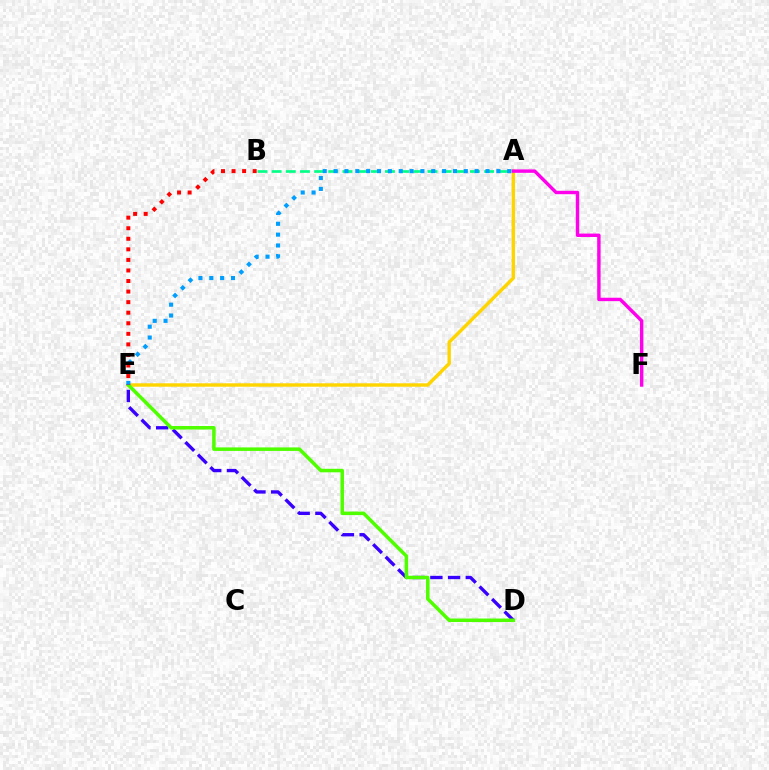{('D', 'E'): [{'color': '#3700ff', 'line_style': 'dashed', 'thickness': 2.4}, {'color': '#4fff00', 'line_style': 'solid', 'thickness': 2.54}], ('A', 'B'): [{'color': '#00ff86', 'line_style': 'dashed', 'thickness': 1.92}], ('A', 'E'): [{'color': '#ffd500', 'line_style': 'solid', 'thickness': 2.47}, {'color': '#009eff', 'line_style': 'dotted', 'thickness': 2.95}], ('A', 'F'): [{'color': '#ff00ed', 'line_style': 'solid', 'thickness': 2.45}], ('B', 'E'): [{'color': '#ff0000', 'line_style': 'dotted', 'thickness': 2.87}]}